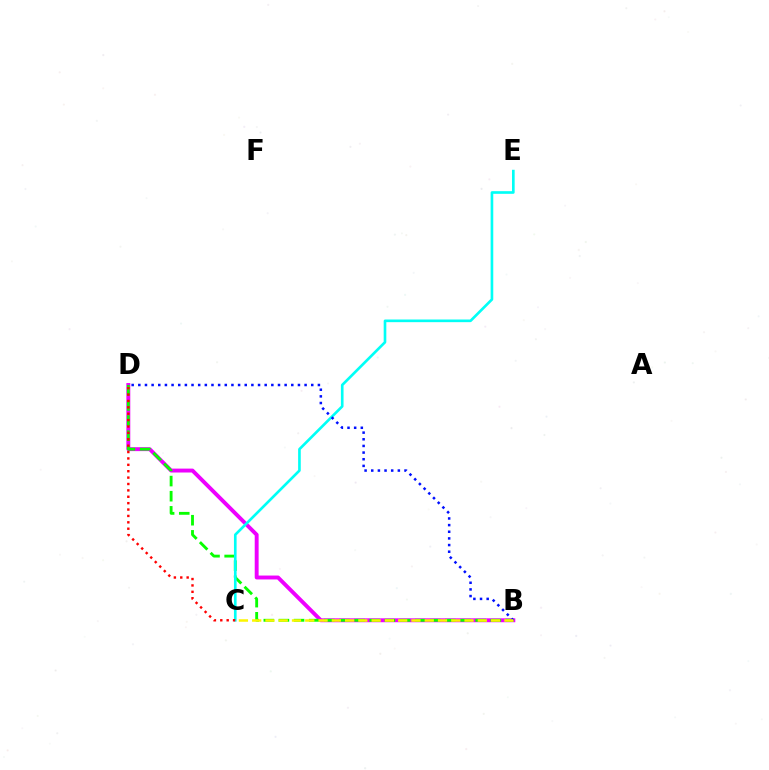{('B', 'D'): [{'color': '#ee00ff', 'line_style': 'solid', 'thickness': 2.81}, {'color': '#08ff00', 'line_style': 'dashed', 'thickness': 2.06}, {'color': '#0010ff', 'line_style': 'dotted', 'thickness': 1.81}], ('C', 'E'): [{'color': '#00fff6', 'line_style': 'solid', 'thickness': 1.91}], ('C', 'D'): [{'color': '#ff0000', 'line_style': 'dotted', 'thickness': 1.74}], ('B', 'C'): [{'color': '#fcf500', 'line_style': 'dashed', 'thickness': 1.8}]}